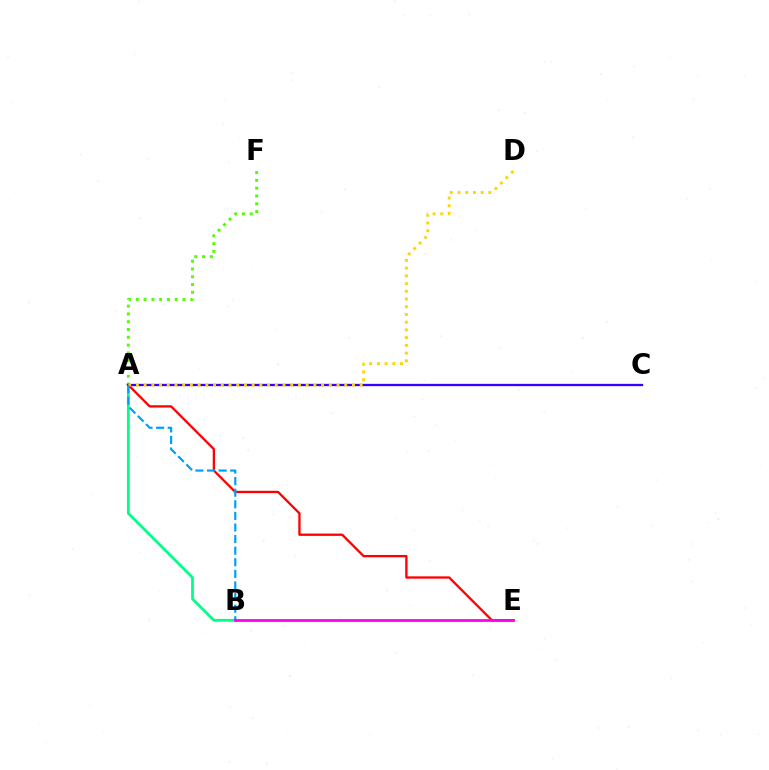{('A', 'B'): [{'color': '#00ff86', 'line_style': 'solid', 'thickness': 1.99}, {'color': '#009eff', 'line_style': 'dashed', 'thickness': 1.58}], ('A', 'F'): [{'color': '#4fff00', 'line_style': 'dotted', 'thickness': 2.12}], ('A', 'E'): [{'color': '#ff0000', 'line_style': 'solid', 'thickness': 1.66}], ('A', 'C'): [{'color': '#3700ff', 'line_style': 'solid', 'thickness': 1.65}], ('A', 'D'): [{'color': '#ffd500', 'line_style': 'dotted', 'thickness': 2.1}], ('B', 'E'): [{'color': '#ff00ed', 'line_style': 'solid', 'thickness': 1.99}]}